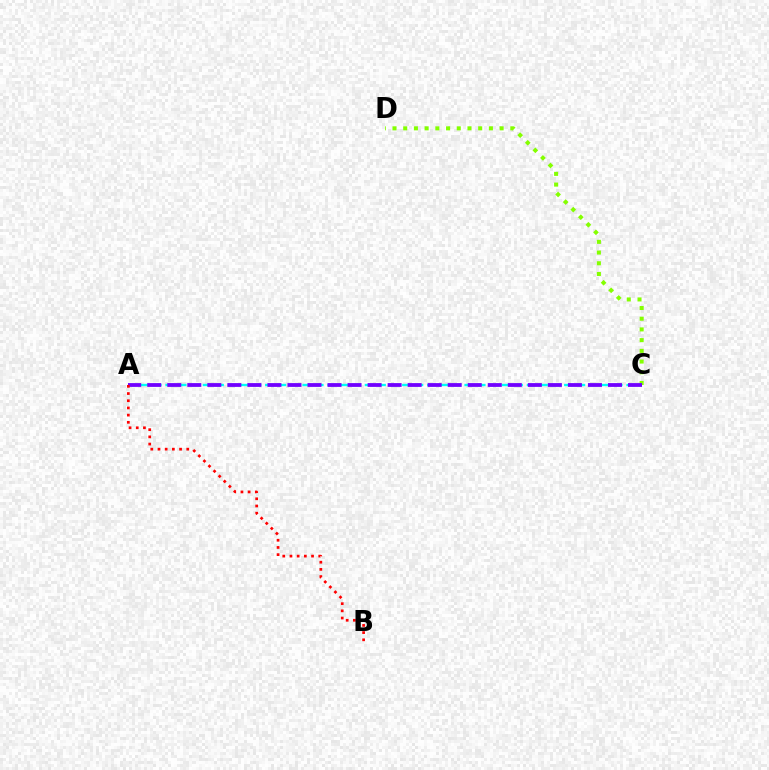{('C', 'D'): [{'color': '#84ff00', 'line_style': 'dotted', 'thickness': 2.91}], ('A', 'C'): [{'color': '#00fff6', 'line_style': 'dashed', 'thickness': 1.69}, {'color': '#7200ff', 'line_style': 'dashed', 'thickness': 2.72}], ('A', 'B'): [{'color': '#ff0000', 'line_style': 'dotted', 'thickness': 1.95}]}